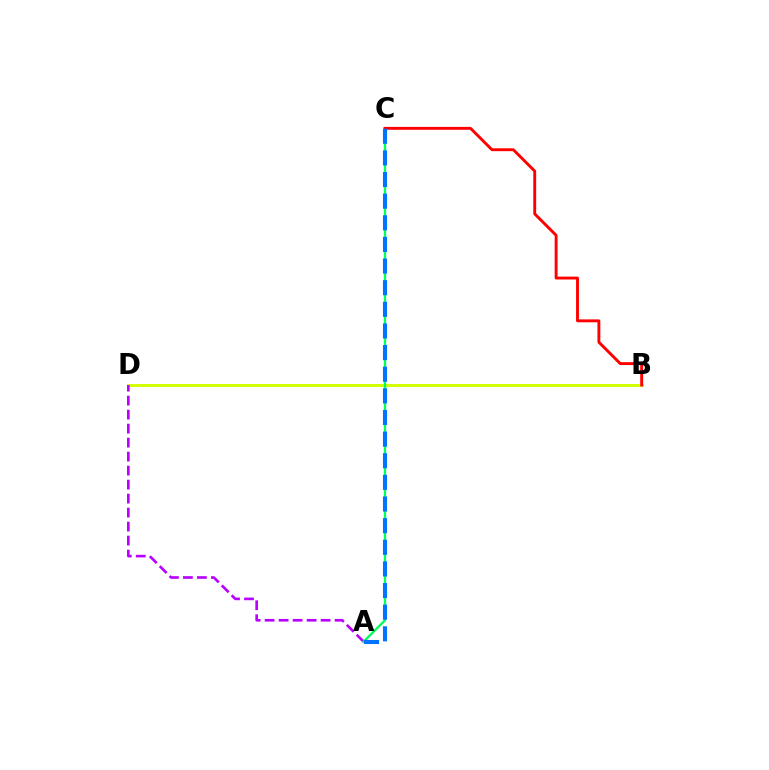{('B', 'D'): [{'color': '#d1ff00', 'line_style': 'solid', 'thickness': 2.09}], ('A', 'D'): [{'color': '#b900ff', 'line_style': 'dashed', 'thickness': 1.9}], ('A', 'C'): [{'color': '#00ff5c', 'line_style': 'solid', 'thickness': 1.67}, {'color': '#0074ff', 'line_style': 'dashed', 'thickness': 2.94}], ('B', 'C'): [{'color': '#ff0000', 'line_style': 'solid', 'thickness': 2.08}]}